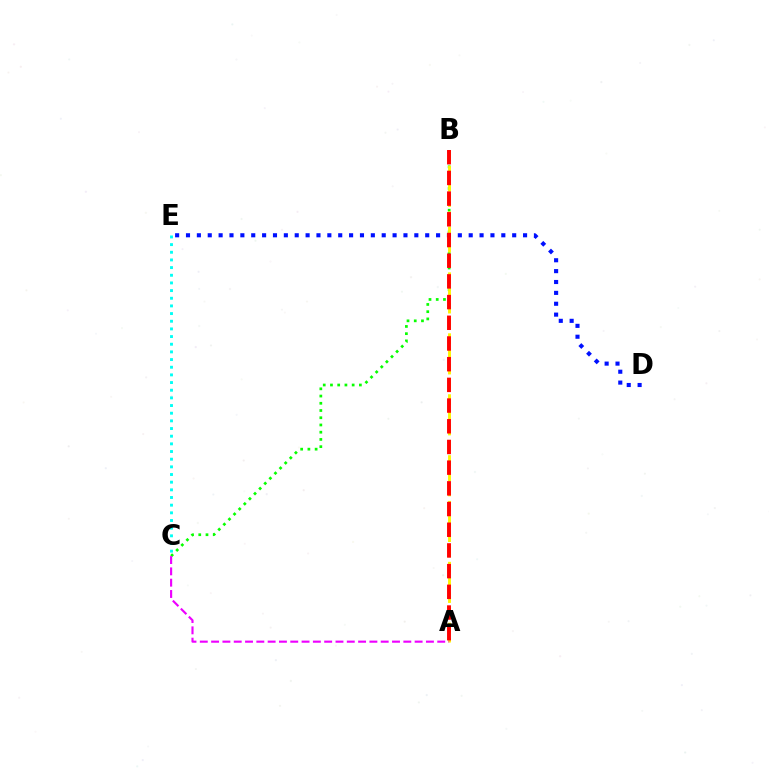{('C', 'E'): [{'color': '#00fff6', 'line_style': 'dotted', 'thickness': 2.08}], ('B', 'C'): [{'color': '#08ff00', 'line_style': 'dotted', 'thickness': 1.96}], ('A', 'B'): [{'color': '#fcf500', 'line_style': 'dashed', 'thickness': 2.07}, {'color': '#ff0000', 'line_style': 'dashed', 'thickness': 2.81}], ('D', 'E'): [{'color': '#0010ff', 'line_style': 'dotted', 'thickness': 2.95}], ('A', 'C'): [{'color': '#ee00ff', 'line_style': 'dashed', 'thickness': 1.54}]}